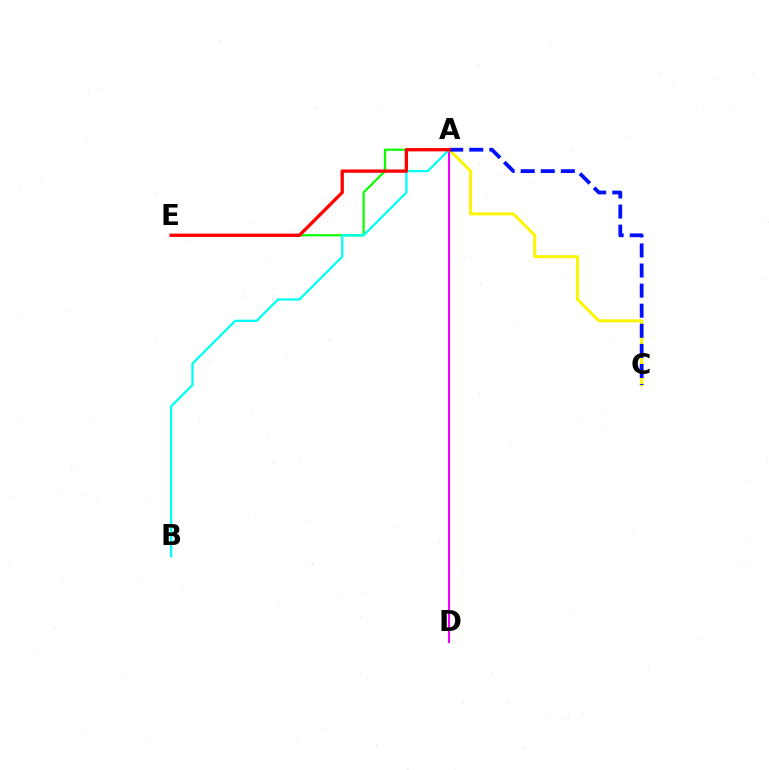{('A', 'D'): [{'color': '#ee00ff', 'line_style': 'solid', 'thickness': 1.53}], ('A', 'E'): [{'color': '#08ff00', 'line_style': 'solid', 'thickness': 1.59}, {'color': '#ff0000', 'line_style': 'solid', 'thickness': 2.39}], ('A', 'B'): [{'color': '#00fff6', 'line_style': 'solid', 'thickness': 1.62}], ('A', 'C'): [{'color': '#fcf500', 'line_style': 'solid', 'thickness': 2.15}, {'color': '#0010ff', 'line_style': 'dashed', 'thickness': 2.73}]}